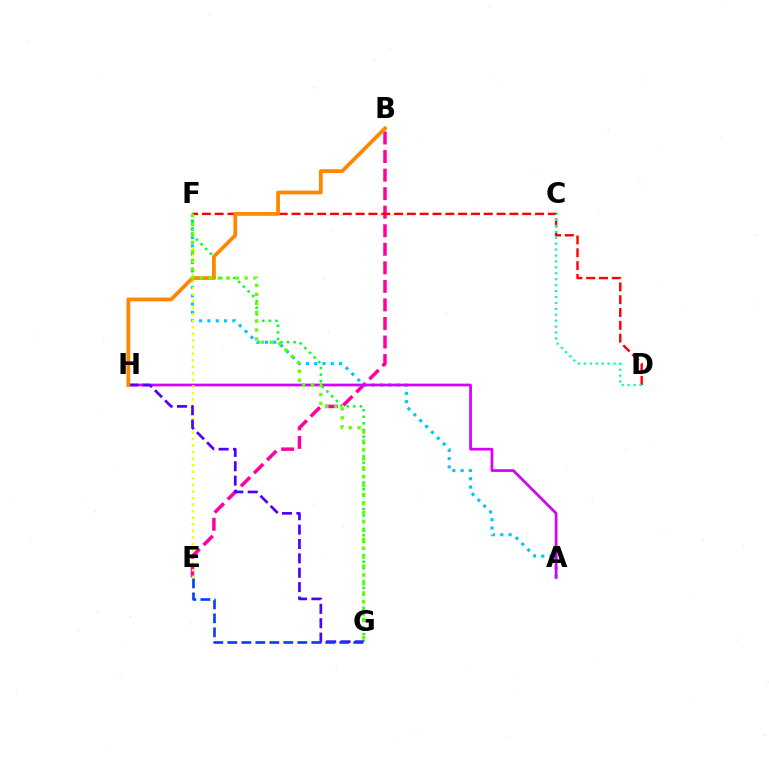{('B', 'E'): [{'color': '#ff00a0', 'line_style': 'dashed', 'thickness': 2.52}], ('A', 'F'): [{'color': '#00c7ff', 'line_style': 'dotted', 'thickness': 2.26}], ('A', 'H'): [{'color': '#d600ff', 'line_style': 'solid', 'thickness': 1.96}], ('E', 'F'): [{'color': '#eeff00', 'line_style': 'dotted', 'thickness': 1.78}], ('F', 'G'): [{'color': '#00ff27', 'line_style': 'dotted', 'thickness': 1.79}, {'color': '#66ff00', 'line_style': 'dotted', 'thickness': 2.43}], ('D', 'F'): [{'color': '#ff0000', 'line_style': 'dashed', 'thickness': 1.74}], ('G', 'H'): [{'color': '#4f00ff', 'line_style': 'dashed', 'thickness': 1.95}], ('C', 'D'): [{'color': '#00ffaf', 'line_style': 'dotted', 'thickness': 1.61}], ('E', 'G'): [{'color': '#003fff', 'line_style': 'dashed', 'thickness': 1.9}], ('B', 'H'): [{'color': '#ff8800', 'line_style': 'solid', 'thickness': 2.72}]}